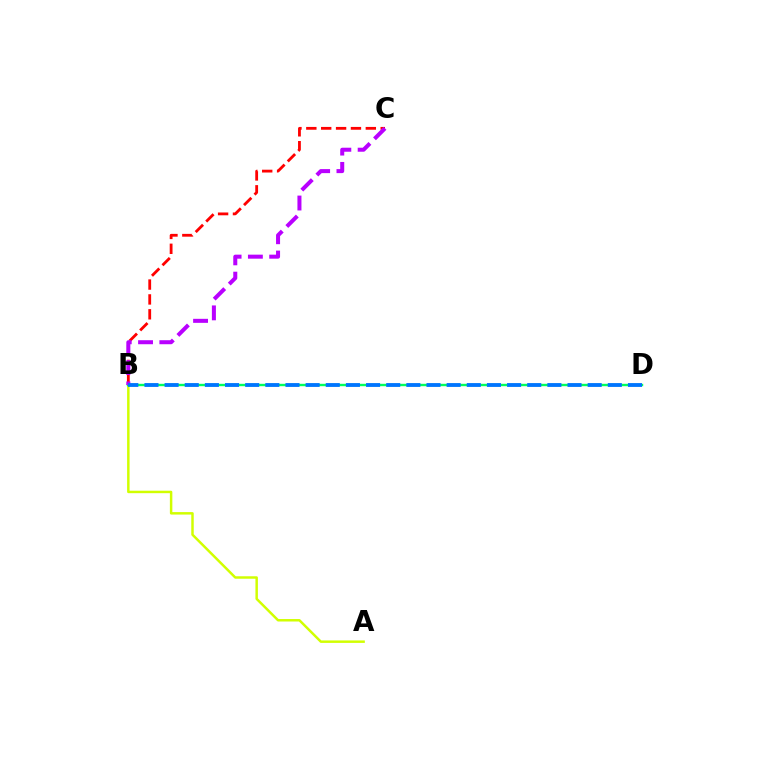{('B', 'C'): [{'color': '#ff0000', 'line_style': 'dashed', 'thickness': 2.02}, {'color': '#b900ff', 'line_style': 'dashed', 'thickness': 2.89}], ('A', 'B'): [{'color': '#d1ff00', 'line_style': 'solid', 'thickness': 1.78}], ('B', 'D'): [{'color': '#00ff5c', 'line_style': 'solid', 'thickness': 1.73}, {'color': '#0074ff', 'line_style': 'dashed', 'thickness': 2.74}]}